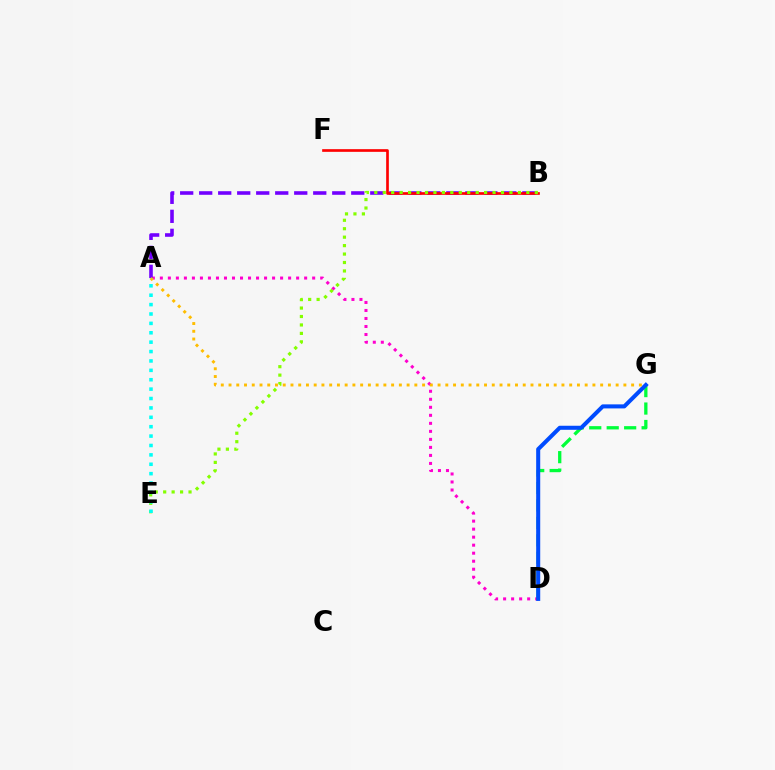{('A', 'D'): [{'color': '#ff00cf', 'line_style': 'dotted', 'thickness': 2.18}], ('A', 'B'): [{'color': '#7200ff', 'line_style': 'dashed', 'thickness': 2.58}], ('B', 'F'): [{'color': '#ff0000', 'line_style': 'solid', 'thickness': 1.92}], ('B', 'E'): [{'color': '#84ff00', 'line_style': 'dotted', 'thickness': 2.3}], ('D', 'G'): [{'color': '#00ff39', 'line_style': 'dashed', 'thickness': 2.37}, {'color': '#004bff', 'line_style': 'solid', 'thickness': 2.91}], ('A', 'G'): [{'color': '#ffbd00', 'line_style': 'dotted', 'thickness': 2.1}], ('A', 'E'): [{'color': '#00fff6', 'line_style': 'dotted', 'thickness': 2.55}]}